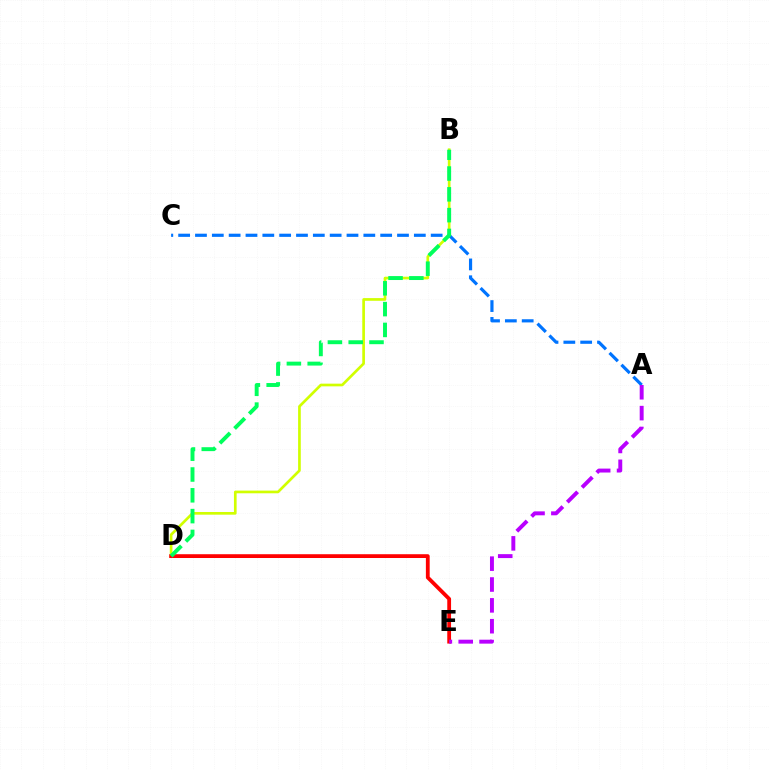{('B', 'D'): [{'color': '#d1ff00', 'line_style': 'solid', 'thickness': 1.93}, {'color': '#00ff5c', 'line_style': 'dashed', 'thickness': 2.83}], ('D', 'E'): [{'color': '#ff0000', 'line_style': 'solid', 'thickness': 2.73}], ('A', 'C'): [{'color': '#0074ff', 'line_style': 'dashed', 'thickness': 2.29}], ('A', 'E'): [{'color': '#b900ff', 'line_style': 'dashed', 'thickness': 2.83}]}